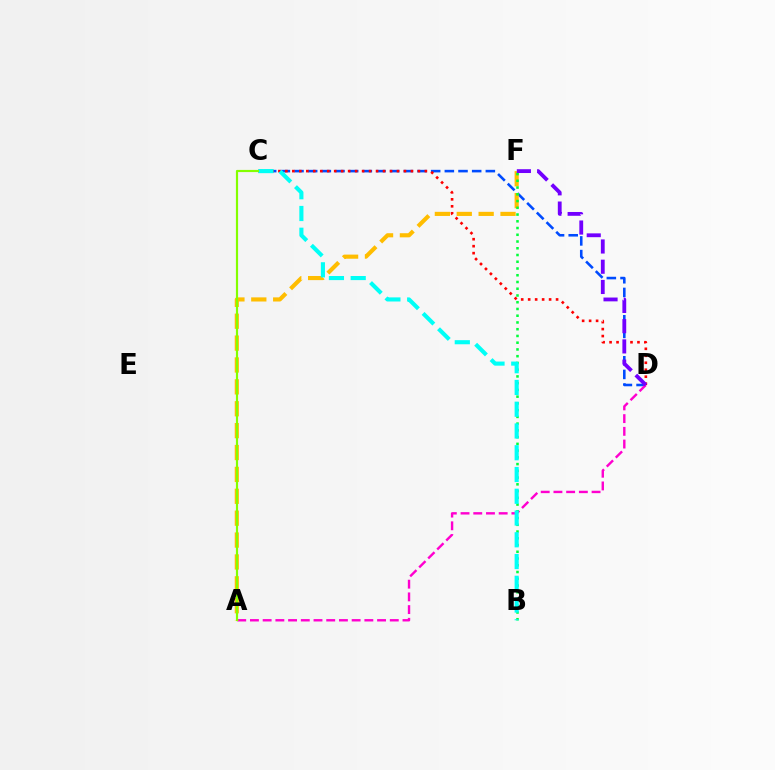{('C', 'D'): [{'color': '#004bff', 'line_style': 'dashed', 'thickness': 1.86}, {'color': '#ff0000', 'line_style': 'dotted', 'thickness': 1.9}], ('A', 'D'): [{'color': '#ff00cf', 'line_style': 'dashed', 'thickness': 1.73}], ('A', 'F'): [{'color': '#ffbd00', 'line_style': 'dashed', 'thickness': 2.97}], ('B', 'F'): [{'color': '#00ff39', 'line_style': 'dotted', 'thickness': 1.83}], ('B', 'C'): [{'color': '#00fff6', 'line_style': 'dashed', 'thickness': 2.96}], ('A', 'C'): [{'color': '#84ff00', 'line_style': 'solid', 'thickness': 1.57}], ('D', 'F'): [{'color': '#7200ff', 'line_style': 'dashed', 'thickness': 2.75}]}